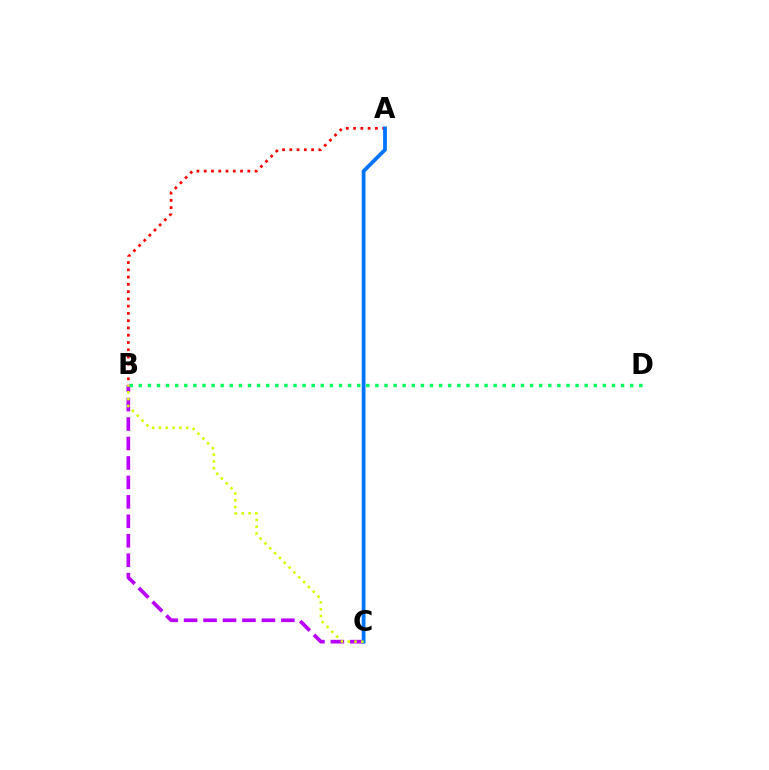{('B', 'C'): [{'color': '#b900ff', 'line_style': 'dashed', 'thickness': 2.64}, {'color': '#d1ff00', 'line_style': 'dotted', 'thickness': 1.85}], ('A', 'B'): [{'color': '#ff0000', 'line_style': 'dotted', 'thickness': 1.97}], ('B', 'D'): [{'color': '#00ff5c', 'line_style': 'dotted', 'thickness': 2.47}], ('A', 'C'): [{'color': '#0074ff', 'line_style': 'solid', 'thickness': 2.71}]}